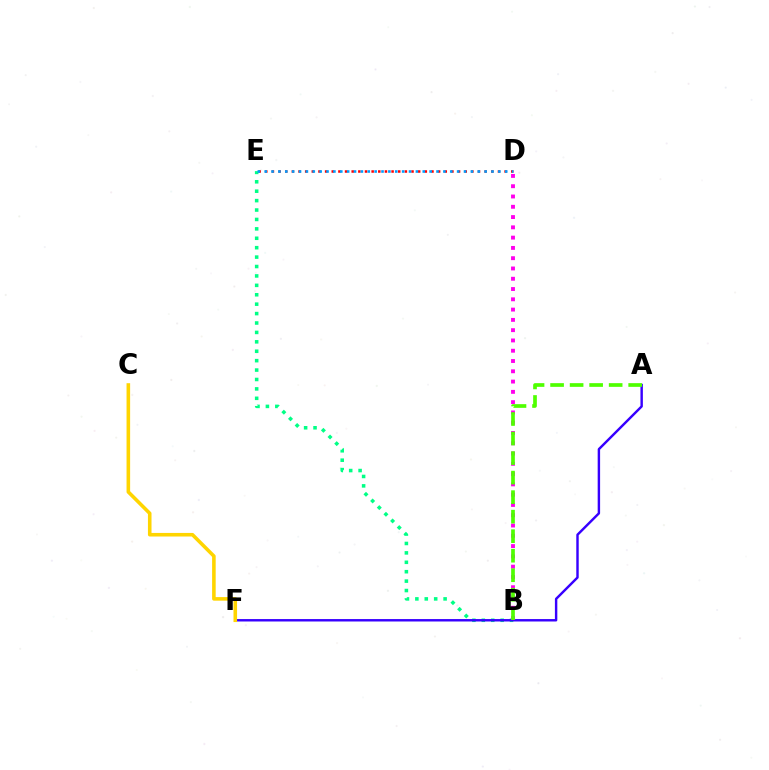{('B', 'E'): [{'color': '#00ff86', 'line_style': 'dotted', 'thickness': 2.56}], ('A', 'F'): [{'color': '#3700ff', 'line_style': 'solid', 'thickness': 1.75}], ('D', 'E'): [{'color': '#ff0000', 'line_style': 'dotted', 'thickness': 1.81}, {'color': '#009eff', 'line_style': 'dotted', 'thickness': 1.87}], ('C', 'F'): [{'color': '#ffd500', 'line_style': 'solid', 'thickness': 2.58}], ('B', 'D'): [{'color': '#ff00ed', 'line_style': 'dotted', 'thickness': 2.79}], ('A', 'B'): [{'color': '#4fff00', 'line_style': 'dashed', 'thickness': 2.65}]}